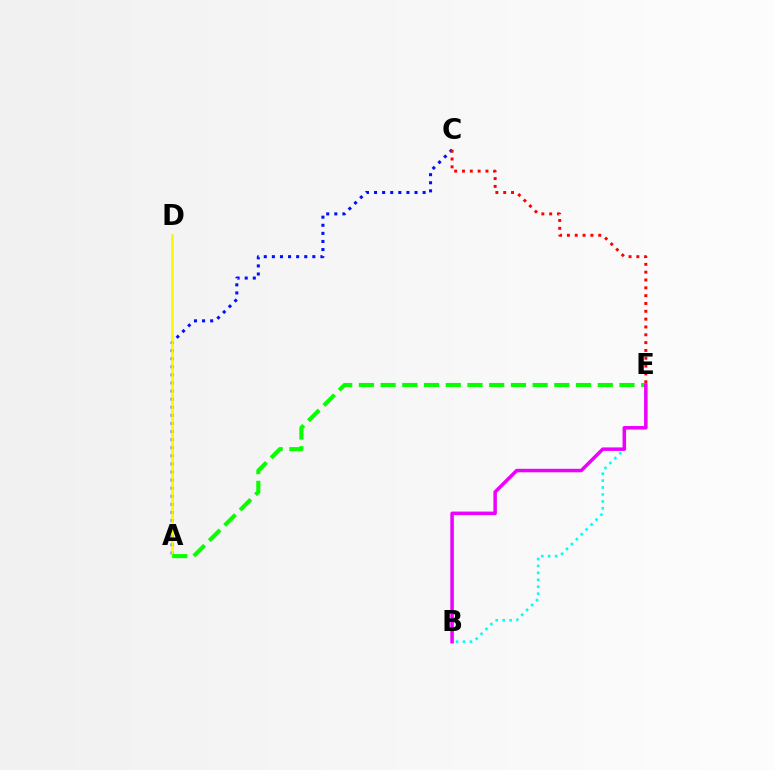{('A', 'C'): [{'color': '#0010ff', 'line_style': 'dotted', 'thickness': 2.2}], ('A', 'D'): [{'color': '#fcf500', 'line_style': 'solid', 'thickness': 1.86}], ('B', 'E'): [{'color': '#00fff6', 'line_style': 'dotted', 'thickness': 1.88}, {'color': '#ee00ff', 'line_style': 'solid', 'thickness': 2.53}], ('C', 'E'): [{'color': '#ff0000', 'line_style': 'dotted', 'thickness': 2.13}], ('A', 'E'): [{'color': '#08ff00', 'line_style': 'dashed', 'thickness': 2.95}]}